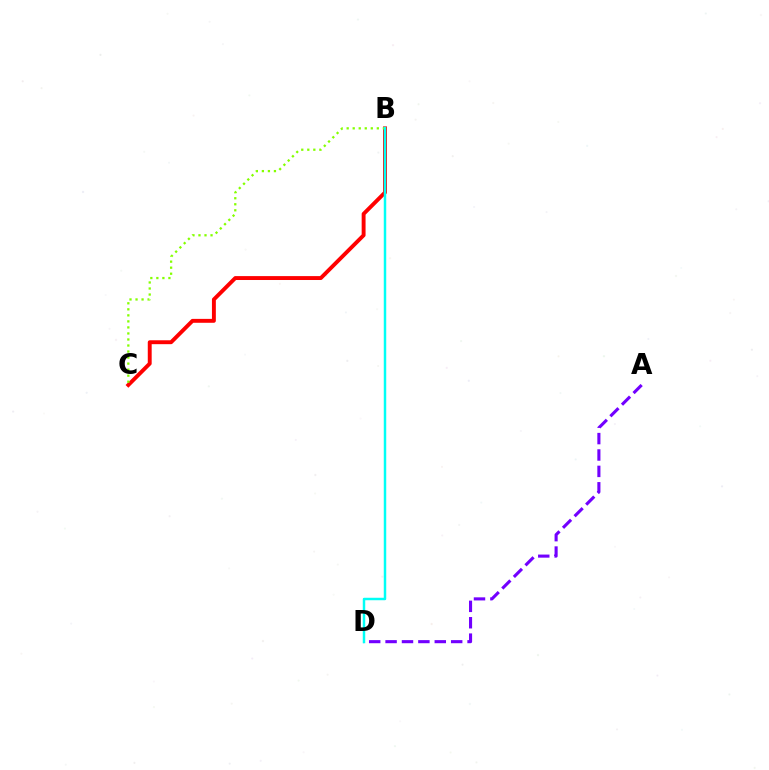{('B', 'C'): [{'color': '#ff0000', 'line_style': 'solid', 'thickness': 2.81}, {'color': '#84ff00', 'line_style': 'dotted', 'thickness': 1.64}], ('A', 'D'): [{'color': '#7200ff', 'line_style': 'dashed', 'thickness': 2.23}], ('B', 'D'): [{'color': '#00fff6', 'line_style': 'solid', 'thickness': 1.78}]}